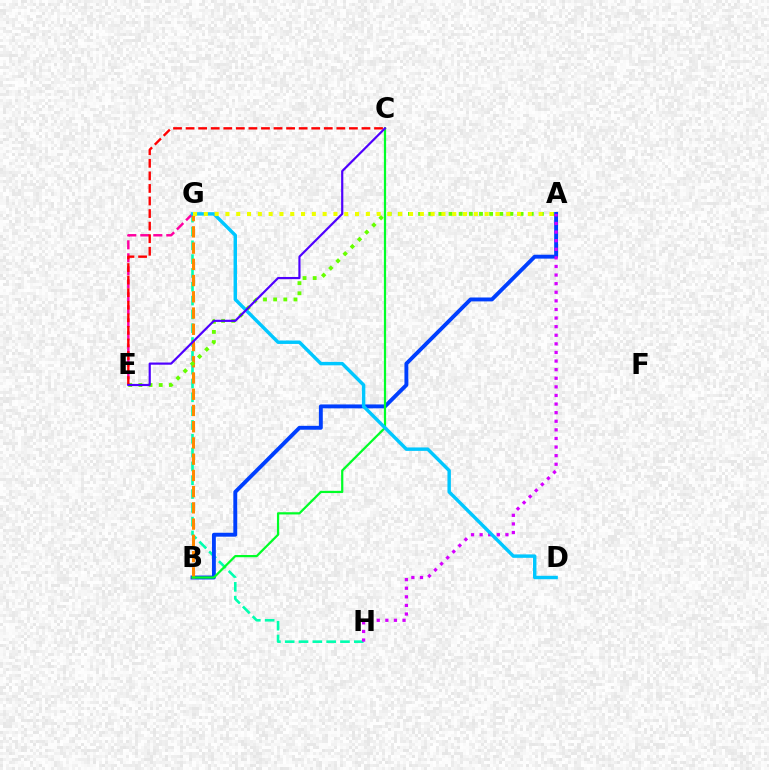{('G', 'H'): [{'color': '#00ffaf', 'line_style': 'dashed', 'thickness': 1.88}], ('A', 'B'): [{'color': '#003fff', 'line_style': 'solid', 'thickness': 2.81}], ('B', 'G'): [{'color': '#ff8800', 'line_style': 'dashed', 'thickness': 2.21}], ('A', 'E'): [{'color': '#66ff00', 'line_style': 'dotted', 'thickness': 2.76}], ('A', 'H'): [{'color': '#d600ff', 'line_style': 'dotted', 'thickness': 2.34}], ('E', 'G'): [{'color': '#ff00a0', 'line_style': 'dashed', 'thickness': 1.77}], ('B', 'C'): [{'color': '#00ff27', 'line_style': 'solid', 'thickness': 1.6}], ('D', 'G'): [{'color': '#00c7ff', 'line_style': 'solid', 'thickness': 2.48}], ('A', 'G'): [{'color': '#eeff00', 'line_style': 'dotted', 'thickness': 2.93}], ('C', 'E'): [{'color': '#ff0000', 'line_style': 'dashed', 'thickness': 1.71}, {'color': '#4f00ff', 'line_style': 'solid', 'thickness': 1.57}]}